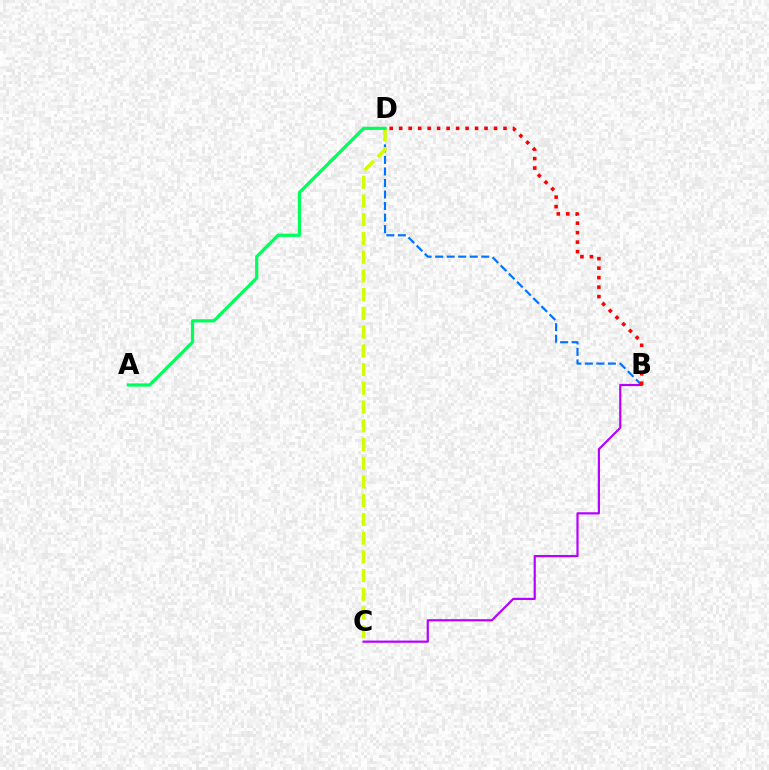{('B', 'D'): [{'color': '#0074ff', 'line_style': 'dashed', 'thickness': 1.57}, {'color': '#ff0000', 'line_style': 'dotted', 'thickness': 2.58}], ('B', 'C'): [{'color': '#b900ff', 'line_style': 'solid', 'thickness': 1.58}], ('C', 'D'): [{'color': '#d1ff00', 'line_style': 'dashed', 'thickness': 2.54}], ('A', 'D'): [{'color': '#00ff5c', 'line_style': 'solid', 'thickness': 2.31}]}